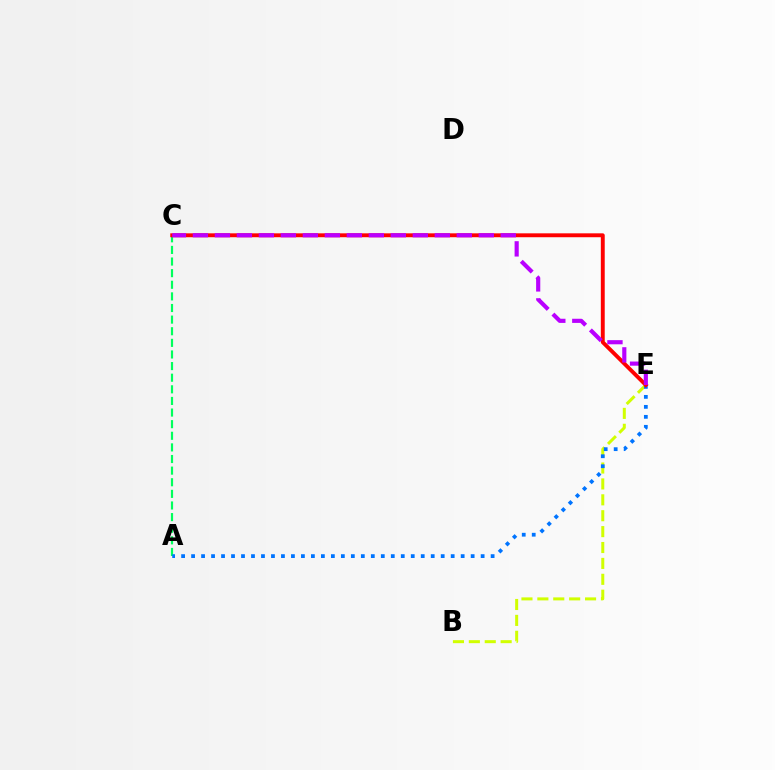{('A', 'C'): [{'color': '#00ff5c', 'line_style': 'dashed', 'thickness': 1.58}], ('B', 'E'): [{'color': '#d1ff00', 'line_style': 'dashed', 'thickness': 2.16}], ('A', 'E'): [{'color': '#0074ff', 'line_style': 'dotted', 'thickness': 2.71}], ('C', 'E'): [{'color': '#ff0000', 'line_style': 'solid', 'thickness': 2.81}, {'color': '#b900ff', 'line_style': 'dashed', 'thickness': 2.99}]}